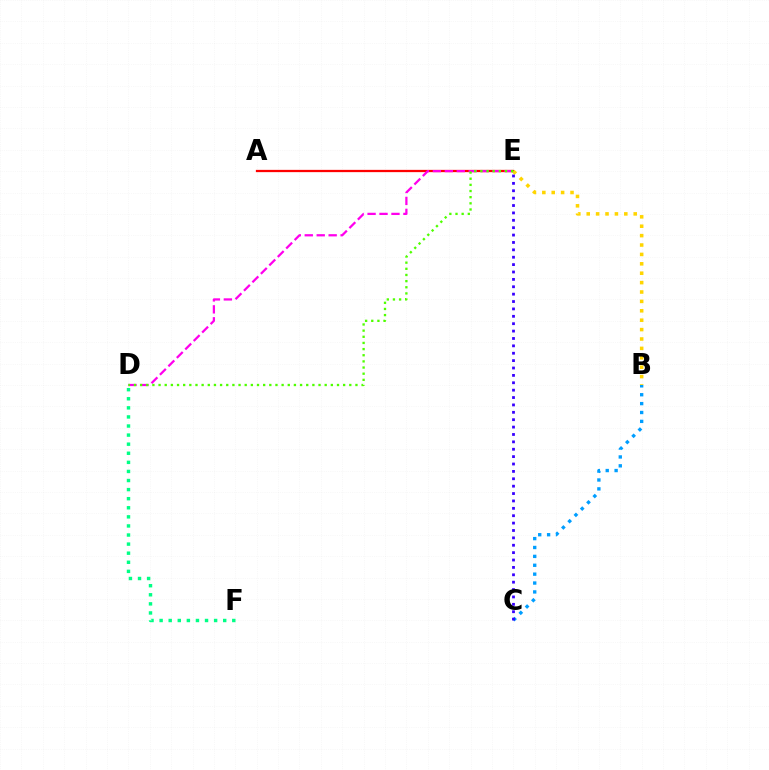{('B', 'C'): [{'color': '#009eff', 'line_style': 'dotted', 'thickness': 2.41}], ('A', 'E'): [{'color': '#ff0000', 'line_style': 'solid', 'thickness': 1.64}], ('B', 'E'): [{'color': '#ffd500', 'line_style': 'dotted', 'thickness': 2.55}], ('D', 'F'): [{'color': '#00ff86', 'line_style': 'dotted', 'thickness': 2.47}], ('D', 'E'): [{'color': '#ff00ed', 'line_style': 'dashed', 'thickness': 1.62}, {'color': '#4fff00', 'line_style': 'dotted', 'thickness': 1.67}], ('C', 'E'): [{'color': '#3700ff', 'line_style': 'dotted', 'thickness': 2.01}]}